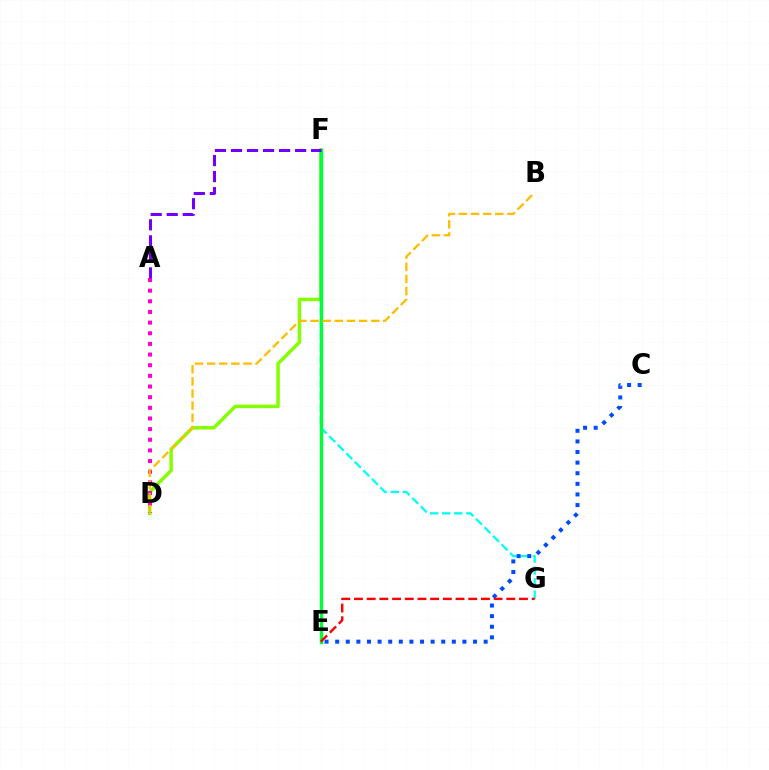{('D', 'F'): [{'color': '#84ff00', 'line_style': 'solid', 'thickness': 2.5}], ('F', 'G'): [{'color': '#00fff6', 'line_style': 'dashed', 'thickness': 1.64}], ('A', 'D'): [{'color': '#ff00cf', 'line_style': 'dotted', 'thickness': 2.89}], ('C', 'E'): [{'color': '#004bff', 'line_style': 'dotted', 'thickness': 2.88}], ('E', 'F'): [{'color': '#00ff39', 'line_style': 'solid', 'thickness': 2.48}], ('B', 'D'): [{'color': '#ffbd00', 'line_style': 'dashed', 'thickness': 1.65}], ('E', 'G'): [{'color': '#ff0000', 'line_style': 'dashed', 'thickness': 1.72}], ('A', 'F'): [{'color': '#7200ff', 'line_style': 'dashed', 'thickness': 2.18}]}